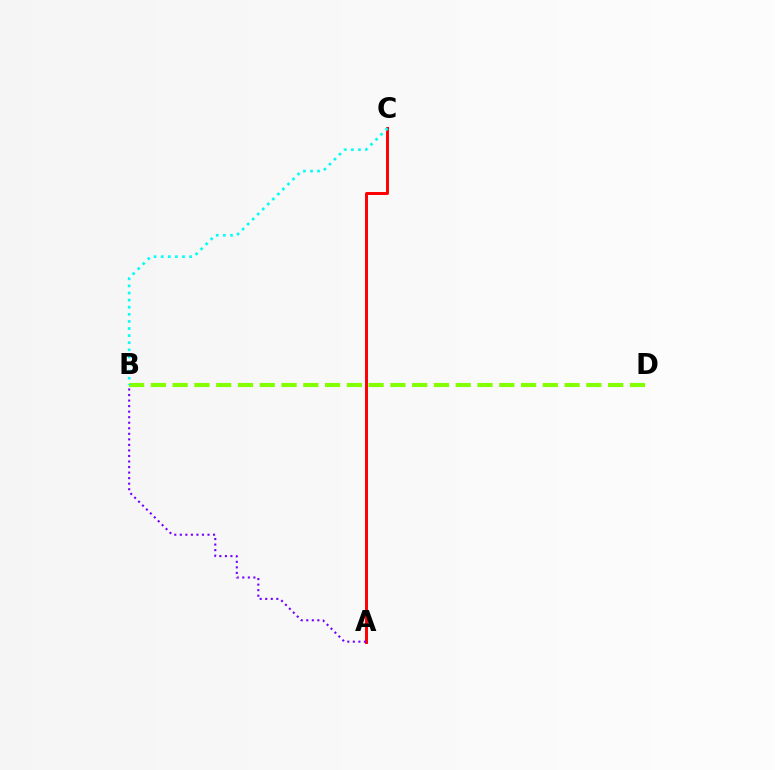{('A', 'C'): [{'color': '#ff0000', 'line_style': 'solid', 'thickness': 2.12}], ('B', 'D'): [{'color': '#84ff00', 'line_style': 'dashed', 'thickness': 2.96}], ('B', 'C'): [{'color': '#00fff6', 'line_style': 'dotted', 'thickness': 1.93}], ('A', 'B'): [{'color': '#7200ff', 'line_style': 'dotted', 'thickness': 1.51}]}